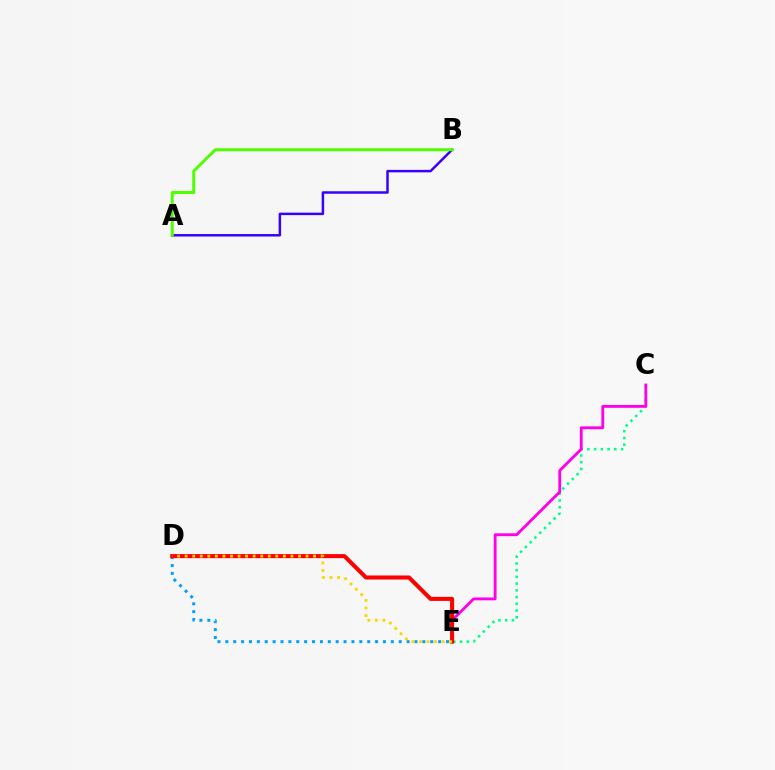{('D', 'E'): [{'color': '#009eff', 'line_style': 'dotted', 'thickness': 2.14}, {'color': '#ff0000', 'line_style': 'solid', 'thickness': 2.92}, {'color': '#ffd500', 'line_style': 'dotted', 'thickness': 2.05}], ('A', 'B'): [{'color': '#3700ff', 'line_style': 'solid', 'thickness': 1.79}, {'color': '#4fff00', 'line_style': 'solid', 'thickness': 2.15}], ('C', 'E'): [{'color': '#00ff86', 'line_style': 'dotted', 'thickness': 1.83}, {'color': '#ff00ed', 'line_style': 'solid', 'thickness': 2.04}]}